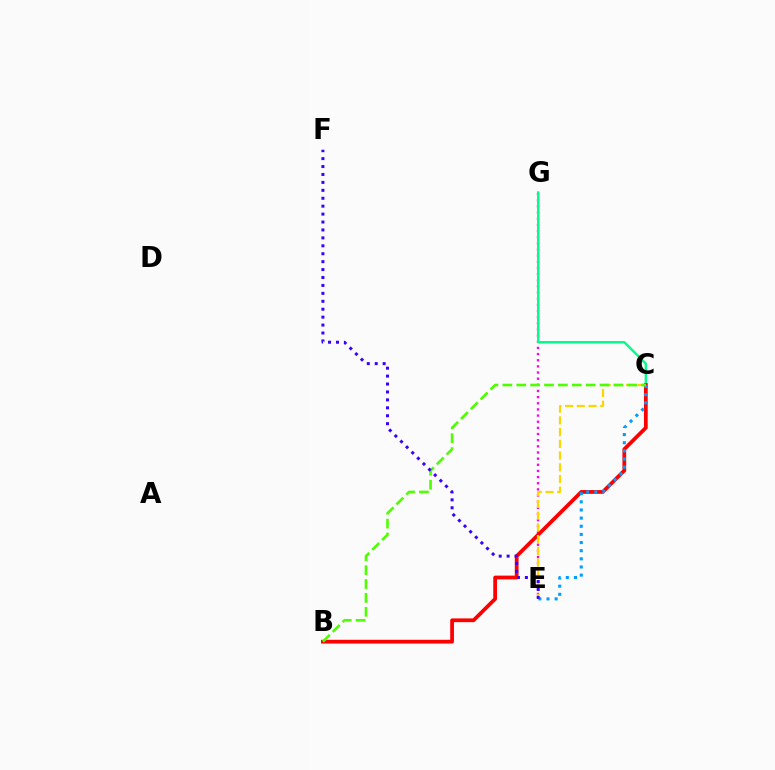{('E', 'G'): [{'color': '#ff00ed', 'line_style': 'dotted', 'thickness': 1.67}], ('C', 'G'): [{'color': '#00ff86', 'line_style': 'solid', 'thickness': 1.74}], ('B', 'C'): [{'color': '#ff0000', 'line_style': 'solid', 'thickness': 2.7}, {'color': '#4fff00', 'line_style': 'dashed', 'thickness': 1.89}], ('C', 'E'): [{'color': '#009eff', 'line_style': 'dotted', 'thickness': 2.21}, {'color': '#ffd500', 'line_style': 'dashed', 'thickness': 1.59}], ('E', 'F'): [{'color': '#3700ff', 'line_style': 'dotted', 'thickness': 2.15}]}